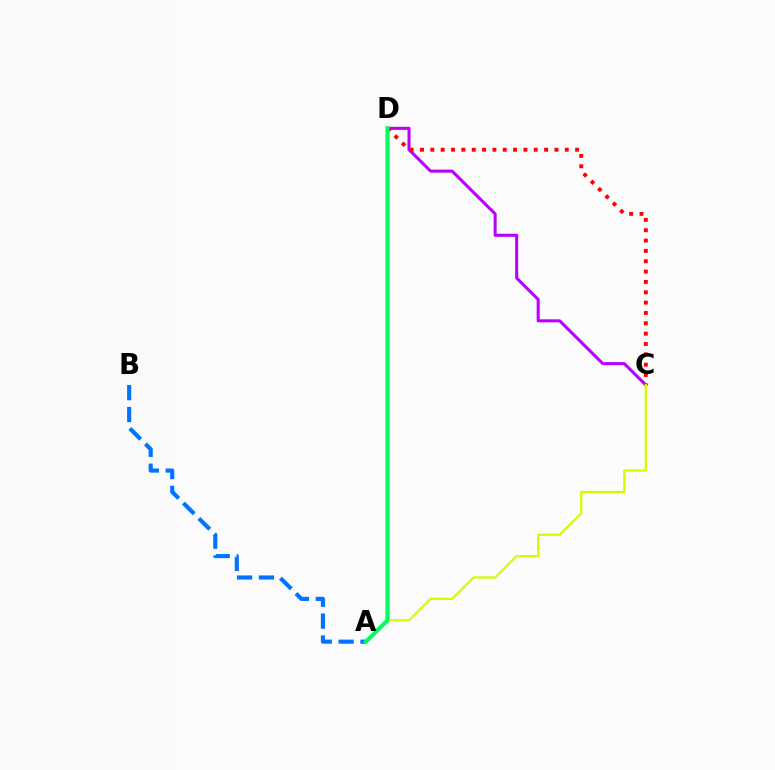{('C', 'D'): [{'color': '#b900ff', 'line_style': 'solid', 'thickness': 2.2}, {'color': '#ff0000', 'line_style': 'dotted', 'thickness': 2.81}], ('A', 'C'): [{'color': '#d1ff00', 'line_style': 'solid', 'thickness': 1.64}], ('A', 'B'): [{'color': '#0074ff', 'line_style': 'dashed', 'thickness': 2.97}], ('A', 'D'): [{'color': '#00ff5c', 'line_style': 'solid', 'thickness': 2.98}]}